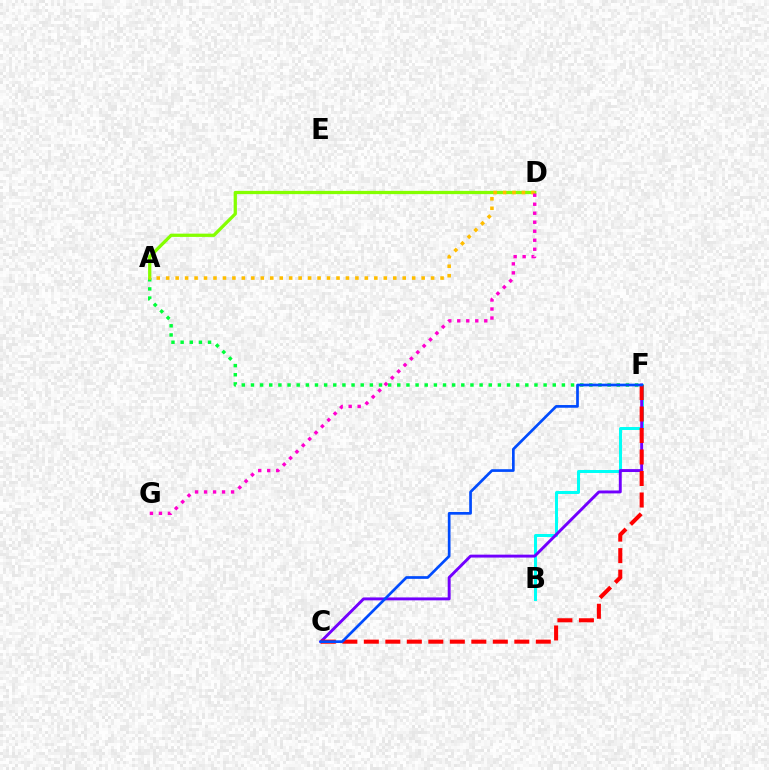{('B', 'F'): [{'color': '#00fff6', 'line_style': 'solid', 'thickness': 2.16}], ('C', 'F'): [{'color': '#7200ff', 'line_style': 'solid', 'thickness': 2.1}, {'color': '#ff0000', 'line_style': 'dashed', 'thickness': 2.92}, {'color': '#004bff', 'line_style': 'solid', 'thickness': 1.94}], ('A', 'F'): [{'color': '#00ff39', 'line_style': 'dotted', 'thickness': 2.48}], ('A', 'D'): [{'color': '#84ff00', 'line_style': 'solid', 'thickness': 2.35}, {'color': '#ffbd00', 'line_style': 'dotted', 'thickness': 2.57}], ('D', 'G'): [{'color': '#ff00cf', 'line_style': 'dotted', 'thickness': 2.45}]}